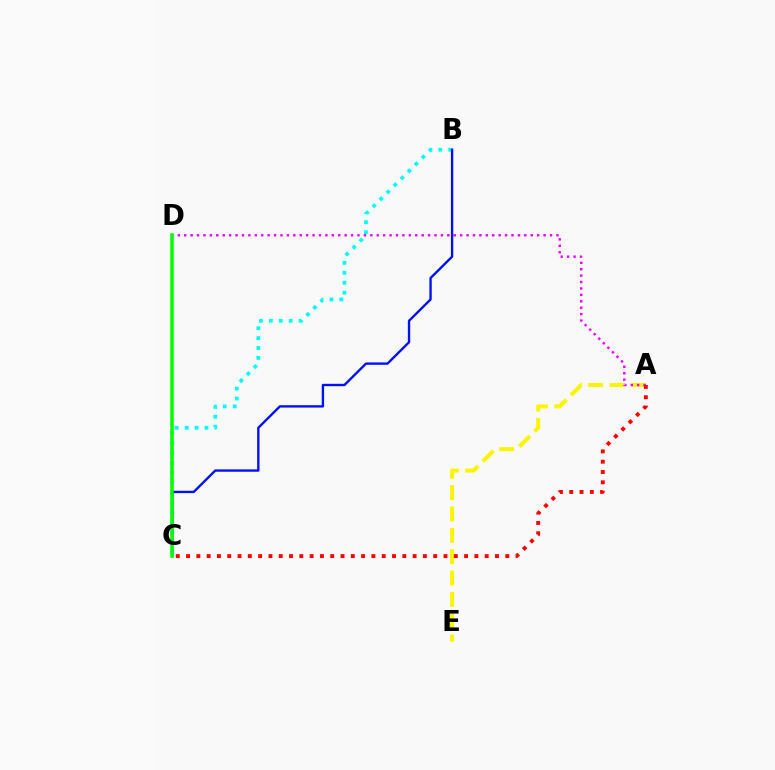{('B', 'C'): [{'color': '#00fff6', 'line_style': 'dotted', 'thickness': 2.69}, {'color': '#0010ff', 'line_style': 'solid', 'thickness': 1.71}], ('A', 'E'): [{'color': '#fcf500', 'line_style': 'dashed', 'thickness': 2.9}], ('A', 'D'): [{'color': '#ee00ff', 'line_style': 'dotted', 'thickness': 1.74}], ('C', 'D'): [{'color': '#08ff00', 'line_style': 'solid', 'thickness': 2.56}], ('A', 'C'): [{'color': '#ff0000', 'line_style': 'dotted', 'thickness': 2.8}]}